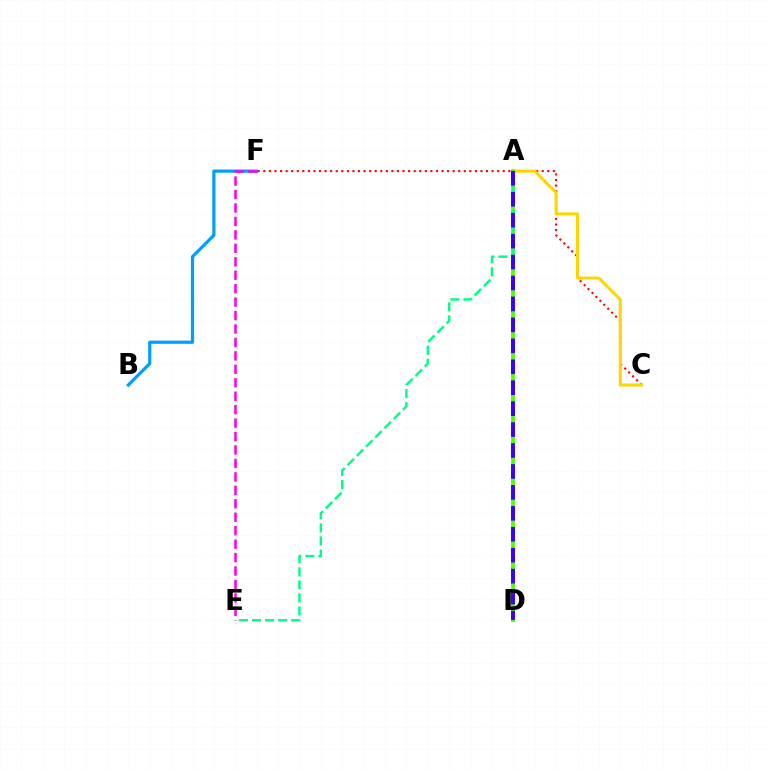{('C', 'F'): [{'color': '#ff0000', 'line_style': 'dotted', 'thickness': 1.51}], ('B', 'F'): [{'color': '#009eff', 'line_style': 'solid', 'thickness': 2.31}], ('A', 'C'): [{'color': '#ffd500', 'line_style': 'solid', 'thickness': 2.2}], ('A', 'D'): [{'color': '#4fff00', 'line_style': 'solid', 'thickness': 2.74}, {'color': '#3700ff', 'line_style': 'dashed', 'thickness': 2.84}], ('E', 'F'): [{'color': '#ff00ed', 'line_style': 'dashed', 'thickness': 1.83}], ('A', 'E'): [{'color': '#00ff86', 'line_style': 'dashed', 'thickness': 1.77}]}